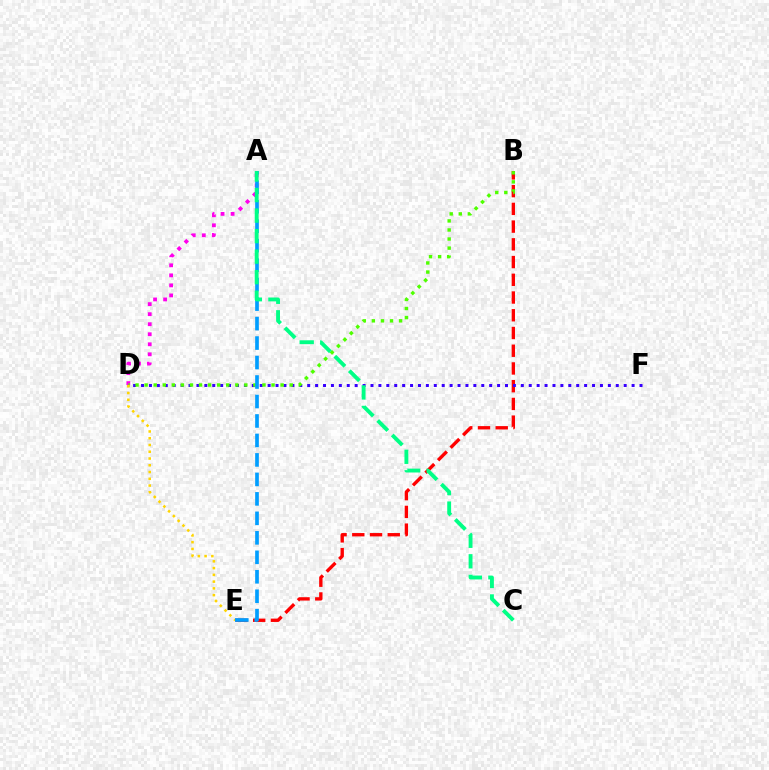{('A', 'D'): [{'color': '#ff00ed', 'line_style': 'dotted', 'thickness': 2.73}], ('B', 'E'): [{'color': '#ff0000', 'line_style': 'dashed', 'thickness': 2.41}], ('D', 'F'): [{'color': '#3700ff', 'line_style': 'dotted', 'thickness': 2.15}], ('B', 'D'): [{'color': '#4fff00', 'line_style': 'dotted', 'thickness': 2.46}], ('D', 'E'): [{'color': '#ffd500', 'line_style': 'dotted', 'thickness': 1.84}], ('A', 'E'): [{'color': '#009eff', 'line_style': 'dashed', 'thickness': 2.65}], ('A', 'C'): [{'color': '#00ff86', 'line_style': 'dashed', 'thickness': 2.79}]}